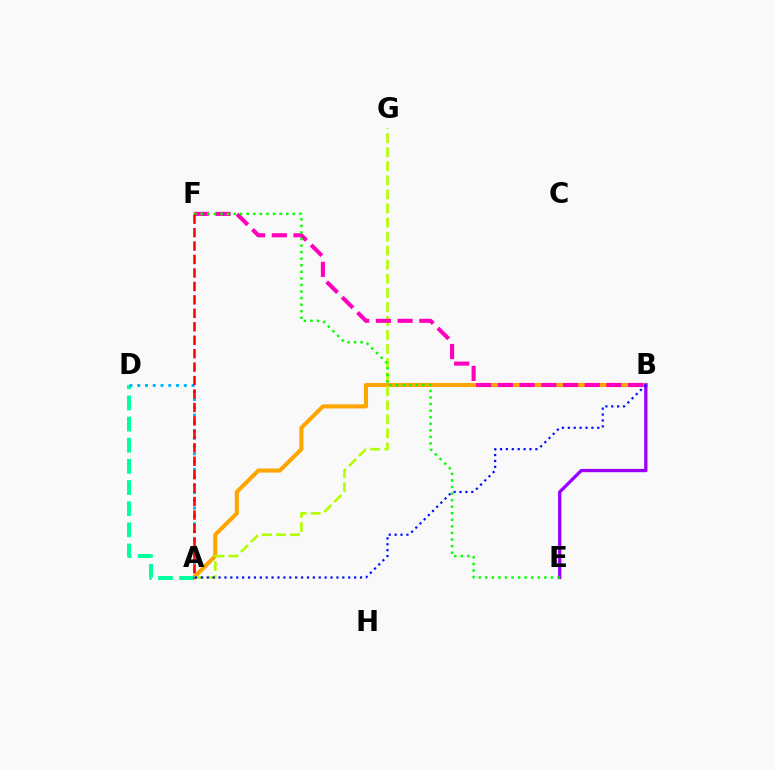{('A', 'B'): [{'color': '#ffa500', 'line_style': 'solid', 'thickness': 2.93}, {'color': '#0010ff', 'line_style': 'dotted', 'thickness': 1.6}], ('A', 'G'): [{'color': '#b3ff00', 'line_style': 'dashed', 'thickness': 1.91}], ('A', 'D'): [{'color': '#00ff9d', 'line_style': 'dashed', 'thickness': 2.87}, {'color': '#00b5ff', 'line_style': 'dotted', 'thickness': 2.11}], ('B', 'F'): [{'color': '#ff00bd', 'line_style': 'dashed', 'thickness': 2.95}], ('B', 'E'): [{'color': '#9b00ff', 'line_style': 'solid', 'thickness': 2.38}], ('E', 'F'): [{'color': '#08ff00', 'line_style': 'dotted', 'thickness': 1.78}], ('A', 'F'): [{'color': '#ff0000', 'line_style': 'dashed', 'thickness': 1.83}]}